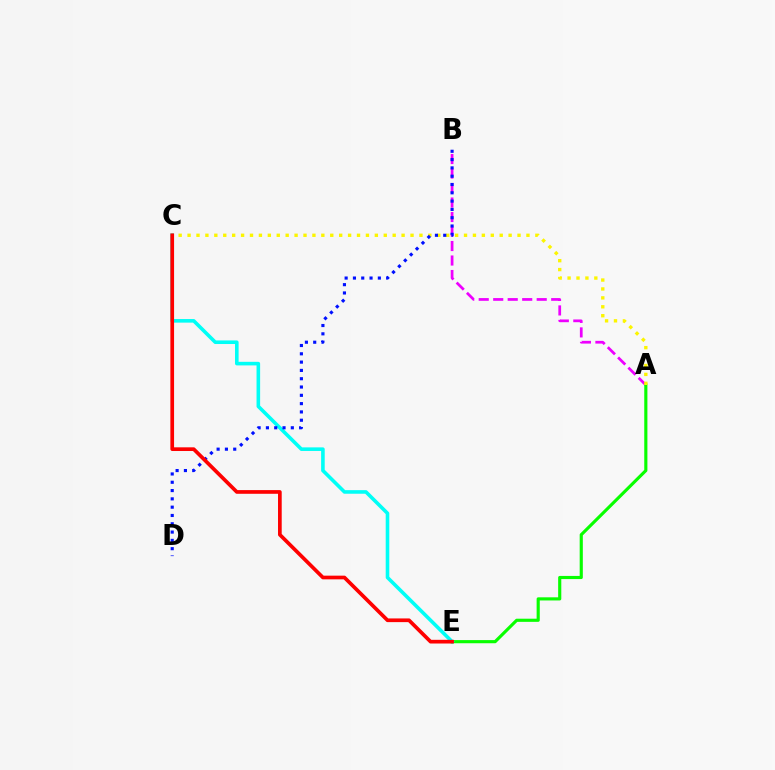{('A', 'B'): [{'color': '#ee00ff', 'line_style': 'dashed', 'thickness': 1.97}], ('A', 'E'): [{'color': '#08ff00', 'line_style': 'solid', 'thickness': 2.26}], ('A', 'C'): [{'color': '#fcf500', 'line_style': 'dotted', 'thickness': 2.42}], ('C', 'E'): [{'color': '#00fff6', 'line_style': 'solid', 'thickness': 2.59}, {'color': '#ff0000', 'line_style': 'solid', 'thickness': 2.66}], ('B', 'D'): [{'color': '#0010ff', 'line_style': 'dotted', 'thickness': 2.26}]}